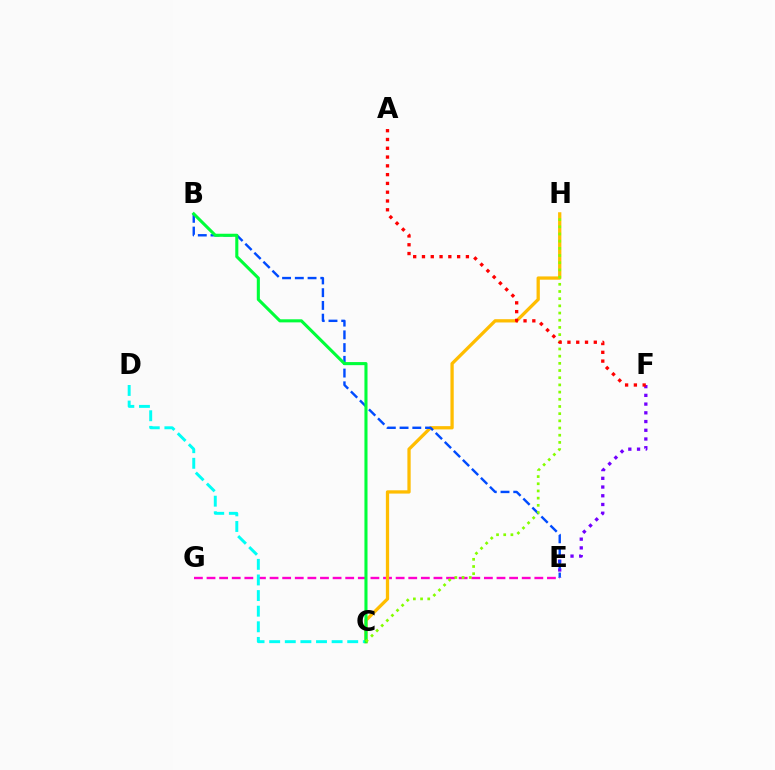{('E', 'G'): [{'color': '#ff00cf', 'line_style': 'dashed', 'thickness': 1.71}], ('C', 'H'): [{'color': '#ffbd00', 'line_style': 'solid', 'thickness': 2.36}, {'color': '#84ff00', 'line_style': 'dotted', 'thickness': 1.95}], ('E', 'F'): [{'color': '#7200ff', 'line_style': 'dotted', 'thickness': 2.37}], ('B', 'E'): [{'color': '#004bff', 'line_style': 'dashed', 'thickness': 1.73}], ('C', 'D'): [{'color': '#00fff6', 'line_style': 'dashed', 'thickness': 2.12}], ('B', 'C'): [{'color': '#00ff39', 'line_style': 'solid', 'thickness': 2.22}], ('A', 'F'): [{'color': '#ff0000', 'line_style': 'dotted', 'thickness': 2.39}]}